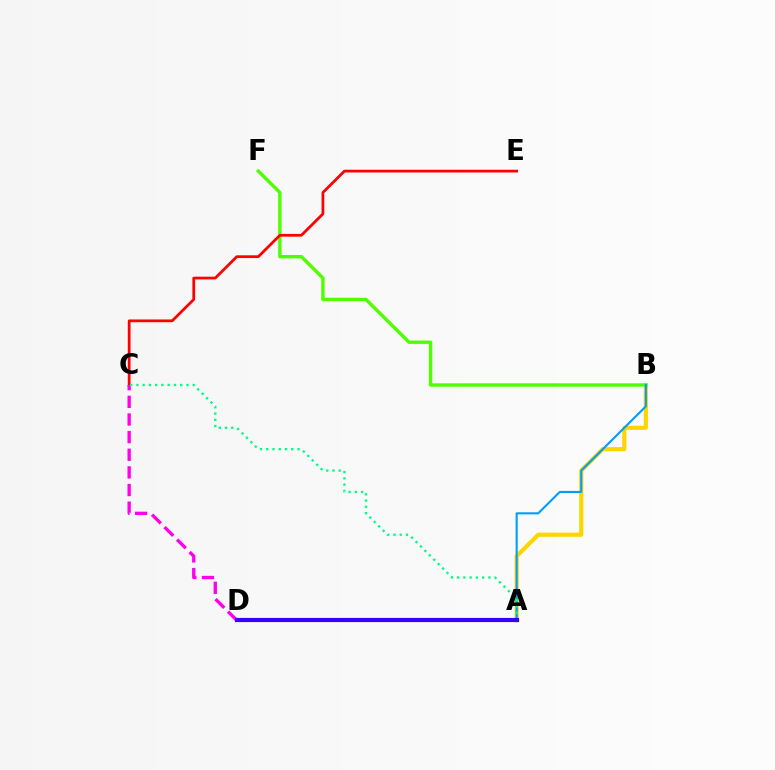{('A', 'B'): [{'color': '#ffd500', 'line_style': 'solid', 'thickness': 3.0}, {'color': '#009eff', 'line_style': 'solid', 'thickness': 1.53}], ('B', 'F'): [{'color': '#4fff00', 'line_style': 'solid', 'thickness': 2.43}], ('C', 'E'): [{'color': '#ff0000', 'line_style': 'solid', 'thickness': 1.98}], ('C', 'D'): [{'color': '#ff00ed', 'line_style': 'dashed', 'thickness': 2.4}], ('A', 'C'): [{'color': '#00ff86', 'line_style': 'dotted', 'thickness': 1.7}], ('A', 'D'): [{'color': '#3700ff', 'line_style': 'solid', 'thickness': 2.99}]}